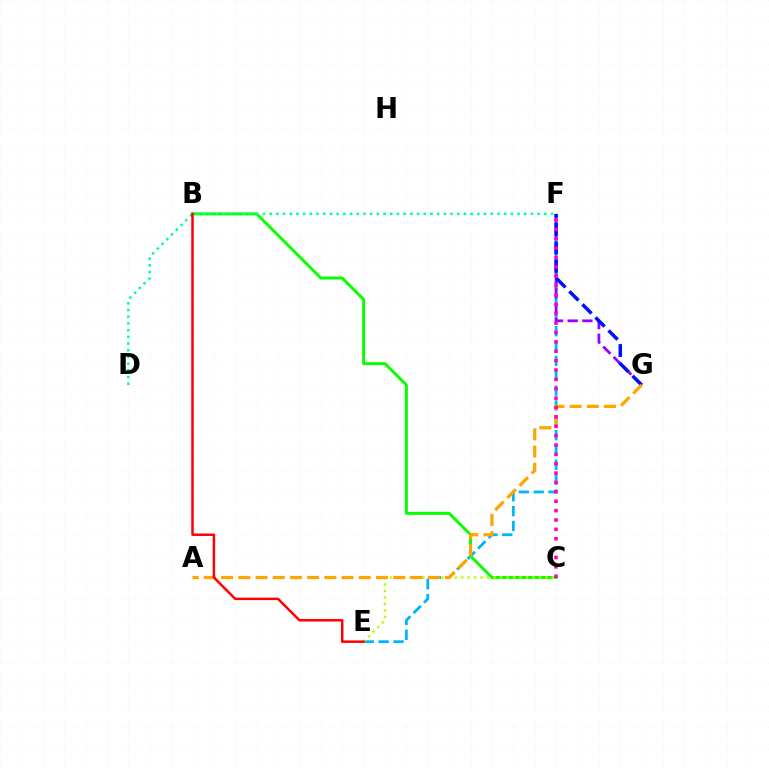{('E', 'F'): [{'color': '#00b5ff', 'line_style': 'dashed', 'thickness': 2.02}], ('B', 'C'): [{'color': '#08ff00', 'line_style': 'solid', 'thickness': 2.14}], ('C', 'E'): [{'color': '#b3ff00', 'line_style': 'dotted', 'thickness': 1.76}], ('F', 'G'): [{'color': '#9b00ff', 'line_style': 'dashed', 'thickness': 2.0}, {'color': '#0010ff', 'line_style': 'dashed', 'thickness': 2.51}], ('D', 'F'): [{'color': '#00ff9d', 'line_style': 'dotted', 'thickness': 1.82}], ('A', 'G'): [{'color': '#ffa500', 'line_style': 'dashed', 'thickness': 2.34}], ('B', 'E'): [{'color': '#ff0000', 'line_style': 'solid', 'thickness': 1.78}], ('C', 'F'): [{'color': '#ff00bd', 'line_style': 'dotted', 'thickness': 2.55}]}